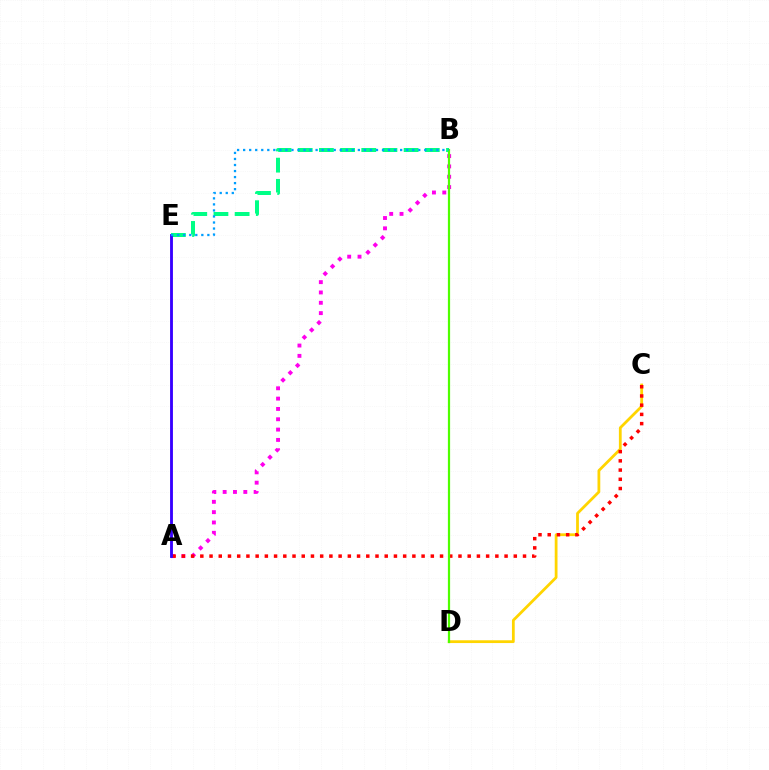{('B', 'E'): [{'color': '#00ff86', 'line_style': 'dashed', 'thickness': 2.88}, {'color': '#009eff', 'line_style': 'dotted', 'thickness': 1.64}], ('C', 'D'): [{'color': '#ffd500', 'line_style': 'solid', 'thickness': 2.0}], ('A', 'B'): [{'color': '#ff00ed', 'line_style': 'dotted', 'thickness': 2.8}], ('A', 'C'): [{'color': '#ff0000', 'line_style': 'dotted', 'thickness': 2.51}], ('B', 'D'): [{'color': '#4fff00', 'line_style': 'solid', 'thickness': 1.6}], ('A', 'E'): [{'color': '#3700ff', 'line_style': 'solid', 'thickness': 2.05}]}